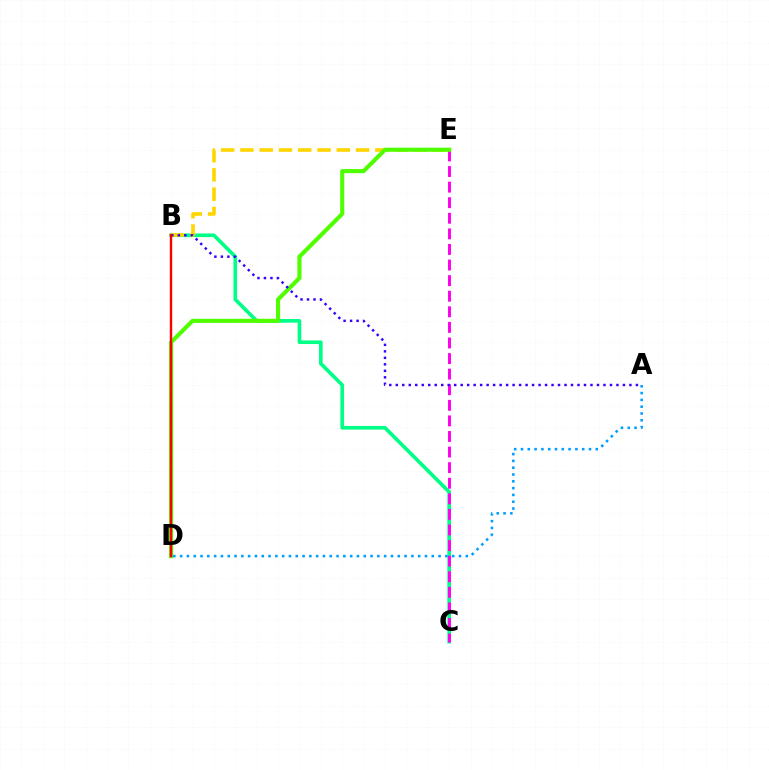{('B', 'C'): [{'color': '#00ff86', 'line_style': 'solid', 'thickness': 2.63}], ('B', 'E'): [{'color': '#ffd500', 'line_style': 'dashed', 'thickness': 2.62}], ('C', 'E'): [{'color': '#ff00ed', 'line_style': 'dashed', 'thickness': 2.12}], ('D', 'E'): [{'color': '#4fff00', 'line_style': 'solid', 'thickness': 2.96}], ('A', 'D'): [{'color': '#009eff', 'line_style': 'dotted', 'thickness': 1.85}], ('A', 'B'): [{'color': '#3700ff', 'line_style': 'dotted', 'thickness': 1.76}], ('B', 'D'): [{'color': '#ff0000', 'line_style': 'solid', 'thickness': 1.74}]}